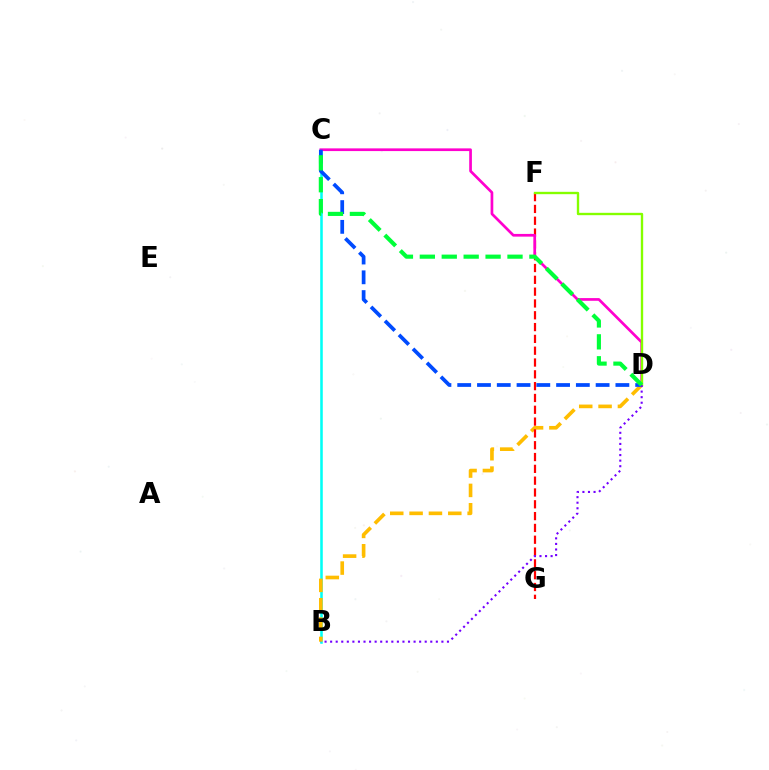{('B', 'C'): [{'color': '#00fff6', 'line_style': 'solid', 'thickness': 1.84}], ('B', 'D'): [{'color': '#ffbd00', 'line_style': 'dashed', 'thickness': 2.63}, {'color': '#7200ff', 'line_style': 'dotted', 'thickness': 1.51}], ('F', 'G'): [{'color': '#ff0000', 'line_style': 'dashed', 'thickness': 1.6}], ('C', 'D'): [{'color': '#ff00cf', 'line_style': 'solid', 'thickness': 1.94}, {'color': '#004bff', 'line_style': 'dashed', 'thickness': 2.69}, {'color': '#00ff39', 'line_style': 'dashed', 'thickness': 2.98}], ('D', 'F'): [{'color': '#84ff00', 'line_style': 'solid', 'thickness': 1.7}]}